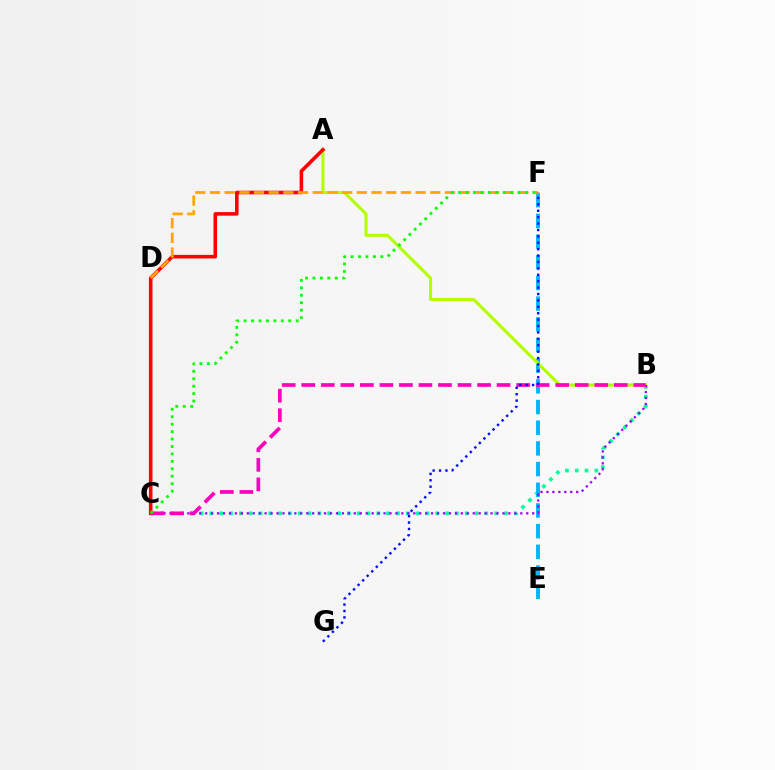{('B', 'C'): [{'color': '#00ff9d', 'line_style': 'dotted', 'thickness': 2.67}, {'color': '#9b00ff', 'line_style': 'dotted', 'thickness': 1.62}, {'color': '#ff00bd', 'line_style': 'dashed', 'thickness': 2.65}], ('E', 'F'): [{'color': '#00b5ff', 'line_style': 'dashed', 'thickness': 2.81}], ('A', 'B'): [{'color': '#b3ff00', 'line_style': 'solid', 'thickness': 2.22}], ('A', 'C'): [{'color': '#ff0000', 'line_style': 'solid', 'thickness': 2.57}], ('D', 'F'): [{'color': '#ffa500', 'line_style': 'dashed', 'thickness': 1.99}], ('C', 'F'): [{'color': '#08ff00', 'line_style': 'dotted', 'thickness': 2.02}], ('F', 'G'): [{'color': '#0010ff', 'line_style': 'dotted', 'thickness': 1.74}]}